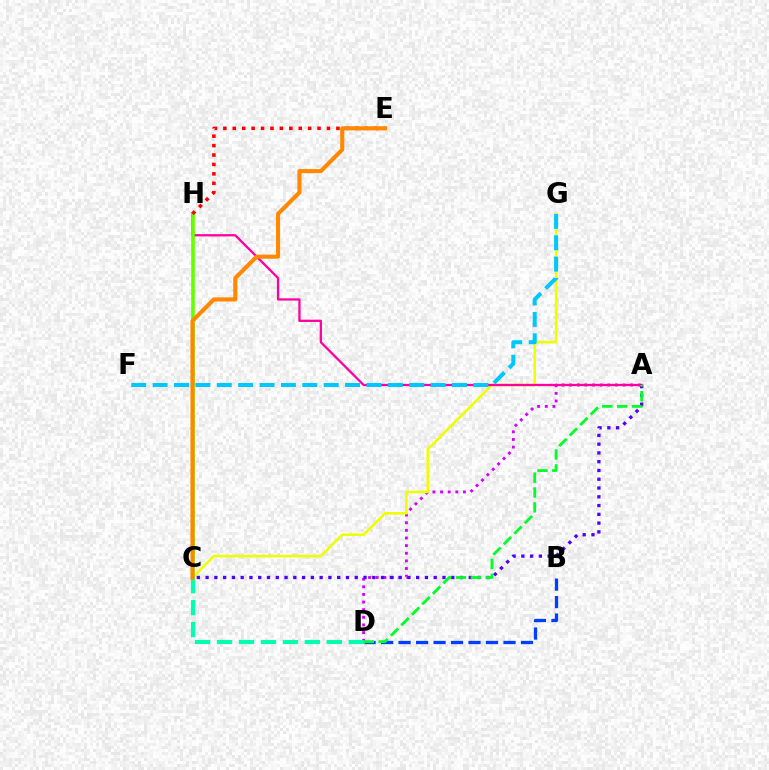{('B', 'D'): [{'color': '#003fff', 'line_style': 'dashed', 'thickness': 2.38}], ('A', 'D'): [{'color': '#d600ff', 'line_style': 'dotted', 'thickness': 2.07}, {'color': '#00ff27', 'line_style': 'dashed', 'thickness': 2.02}], ('A', 'C'): [{'color': '#4f00ff', 'line_style': 'dotted', 'thickness': 2.38}], ('C', 'D'): [{'color': '#00ffaf', 'line_style': 'dashed', 'thickness': 2.98}], ('C', 'G'): [{'color': '#eeff00', 'line_style': 'solid', 'thickness': 1.88}], ('A', 'H'): [{'color': '#ff00a0', 'line_style': 'solid', 'thickness': 1.63}], ('F', 'G'): [{'color': '#00c7ff', 'line_style': 'dashed', 'thickness': 2.9}], ('C', 'H'): [{'color': '#66ff00', 'line_style': 'solid', 'thickness': 2.6}], ('E', 'H'): [{'color': '#ff0000', 'line_style': 'dotted', 'thickness': 2.56}], ('C', 'E'): [{'color': '#ff8800', 'line_style': 'solid', 'thickness': 2.94}]}